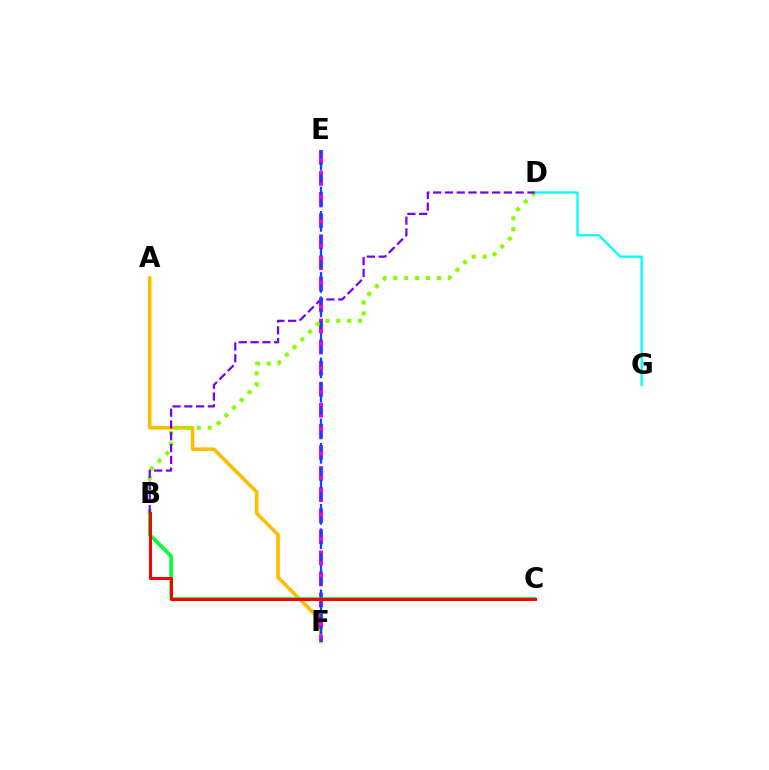{('D', 'G'): [{'color': '#00fff6', 'line_style': 'solid', 'thickness': 1.67}], ('A', 'F'): [{'color': '#ffbd00', 'line_style': 'solid', 'thickness': 2.6}], ('E', 'F'): [{'color': '#ff00cf', 'line_style': 'dashed', 'thickness': 2.86}, {'color': '#004bff', 'line_style': 'dashed', 'thickness': 1.66}], ('B', 'C'): [{'color': '#00ff39', 'line_style': 'solid', 'thickness': 2.57}, {'color': '#ff0000', 'line_style': 'solid', 'thickness': 2.16}], ('B', 'D'): [{'color': '#84ff00', 'line_style': 'dotted', 'thickness': 2.96}, {'color': '#7200ff', 'line_style': 'dashed', 'thickness': 1.6}]}